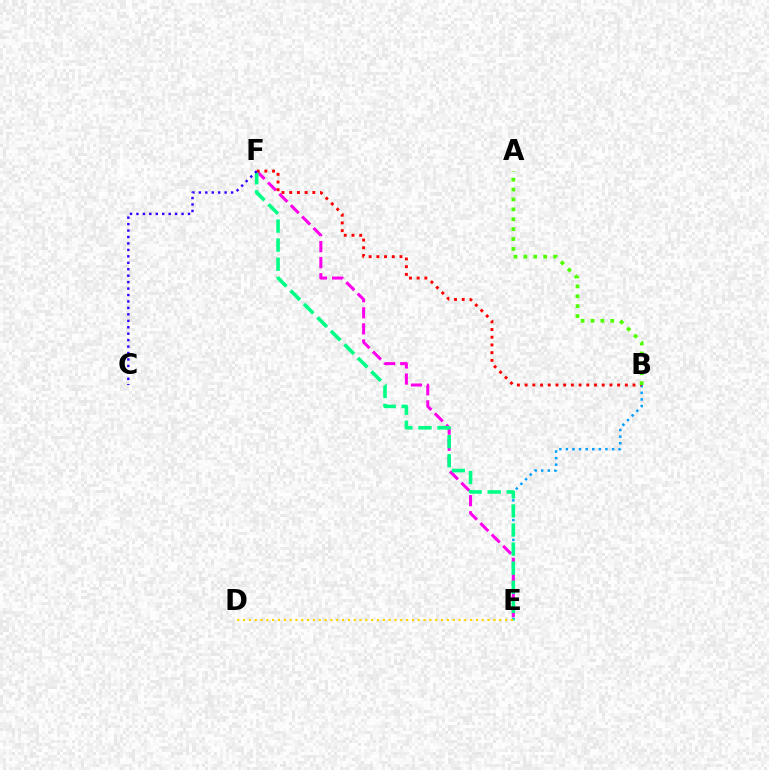{('B', 'E'): [{'color': '#009eff', 'line_style': 'dotted', 'thickness': 1.79}], ('E', 'F'): [{'color': '#ff00ed', 'line_style': 'dashed', 'thickness': 2.18}, {'color': '#00ff86', 'line_style': 'dashed', 'thickness': 2.59}], ('D', 'E'): [{'color': '#ffd500', 'line_style': 'dotted', 'thickness': 1.58}], ('B', 'F'): [{'color': '#ff0000', 'line_style': 'dotted', 'thickness': 2.09}], ('C', 'F'): [{'color': '#3700ff', 'line_style': 'dotted', 'thickness': 1.75}], ('A', 'B'): [{'color': '#4fff00', 'line_style': 'dotted', 'thickness': 2.69}]}